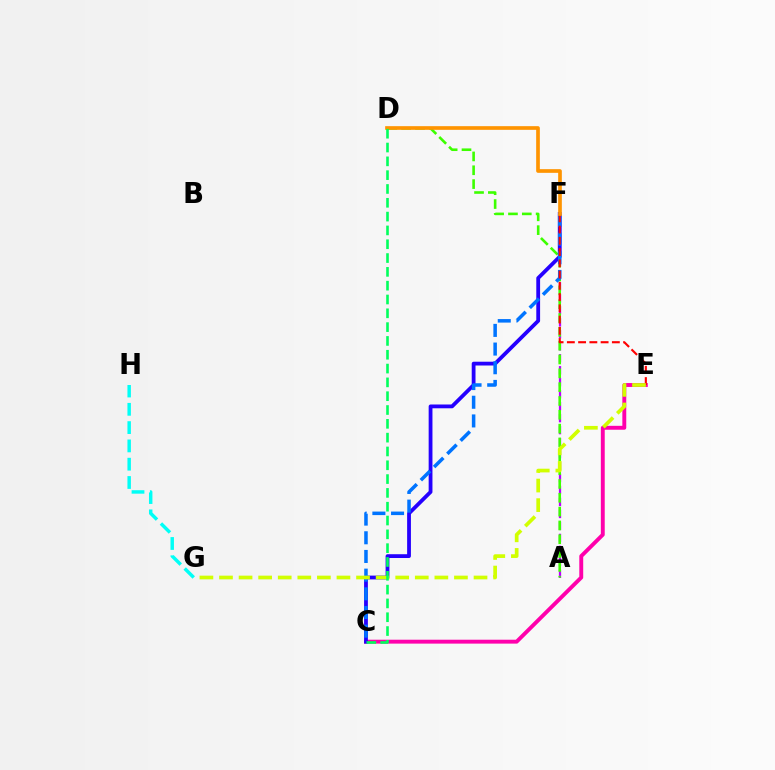{('A', 'F'): [{'color': '#b900ff', 'line_style': 'dashed', 'thickness': 1.63}], ('G', 'H'): [{'color': '#00fff6', 'line_style': 'dashed', 'thickness': 2.49}], ('A', 'D'): [{'color': '#3dff00', 'line_style': 'dashed', 'thickness': 1.88}], ('C', 'E'): [{'color': '#ff00ac', 'line_style': 'solid', 'thickness': 2.81}], ('C', 'F'): [{'color': '#2500ff', 'line_style': 'solid', 'thickness': 2.73}, {'color': '#0074ff', 'line_style': 'dashed', 'thickness': 2.54}], ('E', 'F'): [{'color': '#ff0000', 'line_style': 'dashed', 'thickness': 1.53}], ('E', 'G'): [{'color': '#d1ff00', 'line_style': 'dashed', 'thickness': 2.66}], ('D', 'F'): [{'color': '#ff9400', 'line_style': 'solid', 'thickness': 2.64}], ('C', 'D'): [{'color': '#00ff5c', 'line_style': 'dashed', 'thickness': 1.88}]}